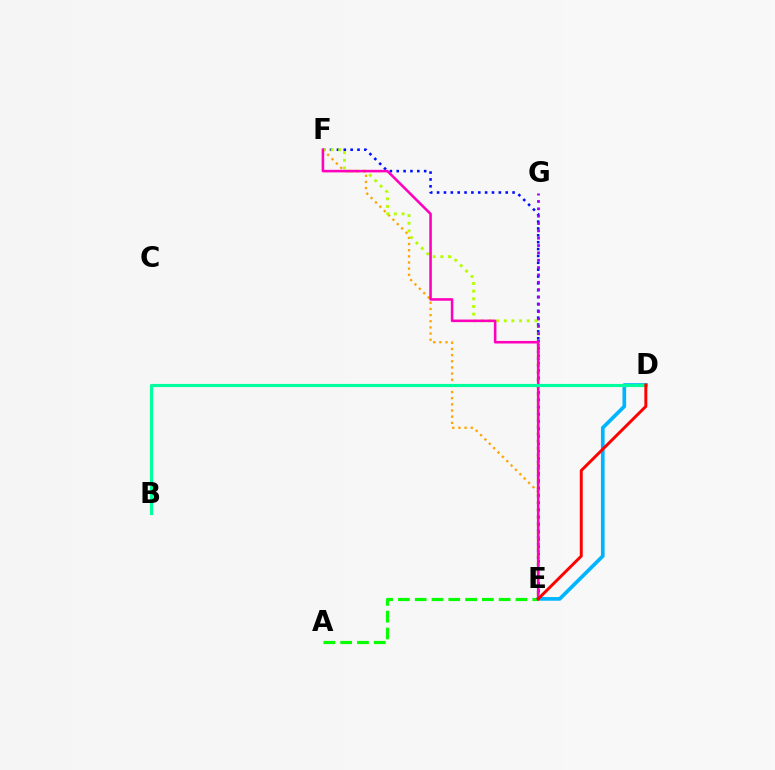{('D', 'E'): [{'color': '#00b5ff', 'line_style': 'solid', 'thickness': 2.65}, {'color': '#ff0000', 'line_style': 'solid', 'thickness': 2.12}], ('E', 'F'): [{'color': '#0010ff', 'line_style': 'dotted', 'thickness': 1.86}, {'color': '#ffa500', 'line_style': 'dotted', 'thickness': 1.67}, {'color': '#b3ff00', 'line_style': 'dotted', 'thickness': 2.08}, {'color': '#ff00bd', 'line_style': 'solid', 'thickness': 1.85}], ('A', 'E'): [{'color': '#08ff00', 'line_style': 'dashed', 'thickness': 2.28}], ('E', 'G'): [{'color': '#9b00ff', 'line_style': 'dotted', 'thickness': 2.0}], ('B', 'D'): [{'color': '#00ff9d', 'line_style': 'solid', 'thickness': 2.26}]}